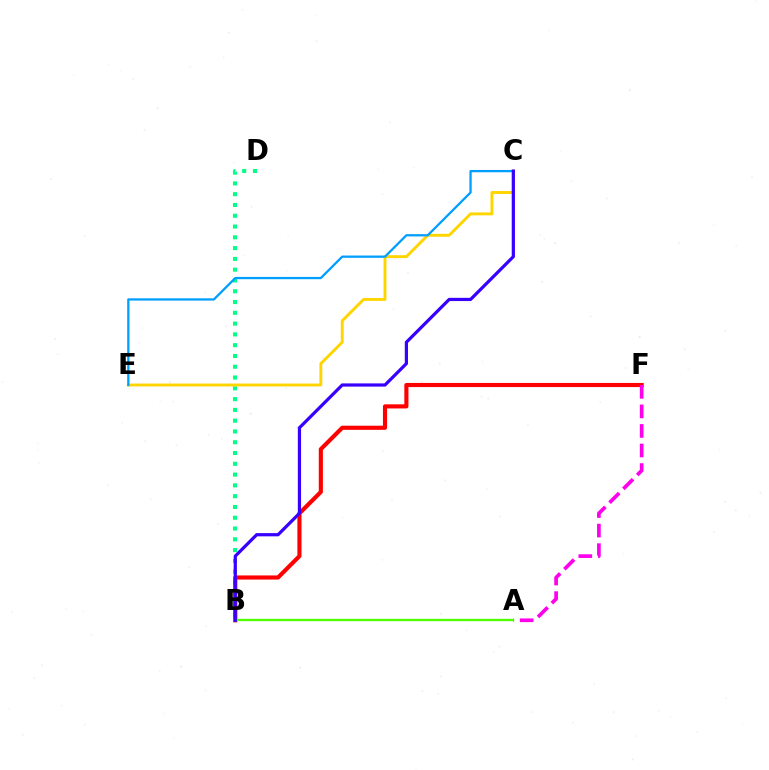{('B', 'D'): [{'color': '#00ff86', 'line_style': 'dotted', 'thickness': 2.93}], ('C', 'E'): [{'color': '#ffd500', 'line_style': 'solid', 'thickness': 2.09}, {'color': '#009eff', 'line_style': 'solid', 'thickness': 1.64}], ('B', 'F'): [{'color': '#ff0000', 'line_style': 'solid', 'thickness': 2.97}], ('A', 'F'): [{'color': '#ff00ed', 'line_style': 'dashed', 'thickness': 2.66}], ('A', 'B'): [{'color': '#4fff00', 'line_style': 'solid', 'thickness': 1.66}], ('B', 'C'): [{'color': '#3700ff', 'line_style': 'solid', 'thickness': 2.31}]}